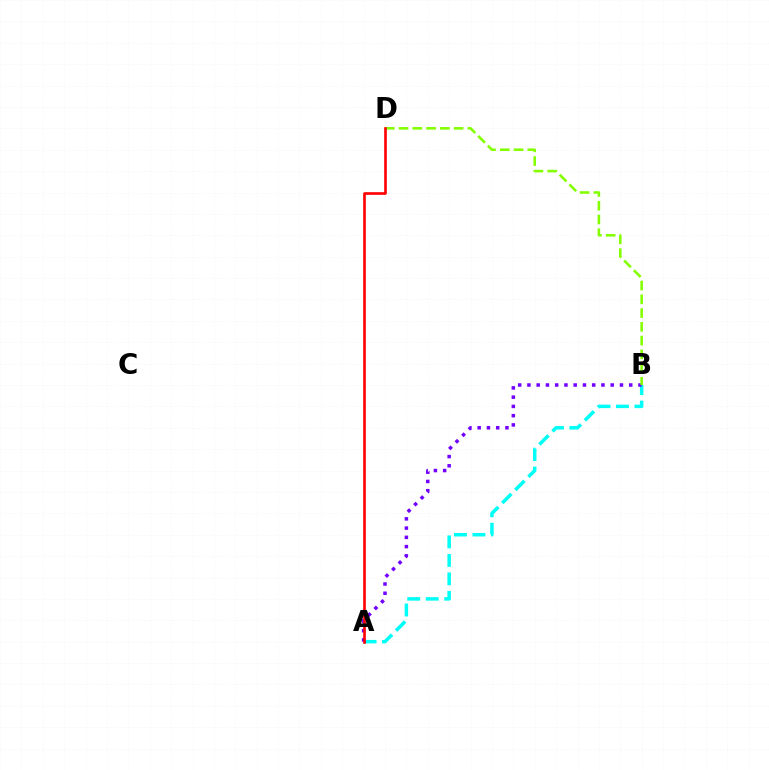{('A', 'B'): [{'color': '#00fff6', 'line_style': 'dashed', 'thickness': 2.51}, {'color': '#7200ff', 'line_style': 'dotted', 'thickness': 2.51}], ('B', 'D'): [{'color': '#84ff00', 'line_style': 'dashed', 'thickness': 1.87}], ('A', 'D'): [{'color': '#ff0000', 'line_style': 'solid', 'thickness': 1.9}]}